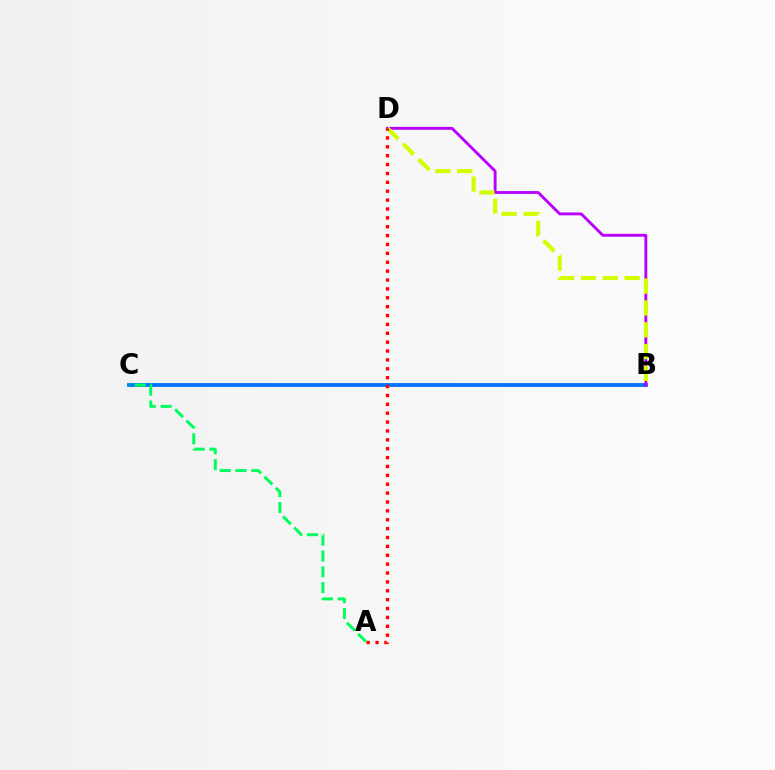{('B', 'C'): [{'color': '#0074ff', 'line_style': 'solid', 'thickness': 2.76}], ('B', 'D'): [{'color': '#b900ff', 'line_style': 'solid', 'thickness': 2.07}, {'color': '#d1ff00', 'line_style': 'dashed', 'thickness': 2.96}], ('A', 'D'): [{'color': '#ff0000', 'line_style': 'dotted', 'thickness': 2.41}], ('A', 'C'): [{'color': '#00ff5c', 'line_style': 'dashed', 'thickness': 2.15}]}